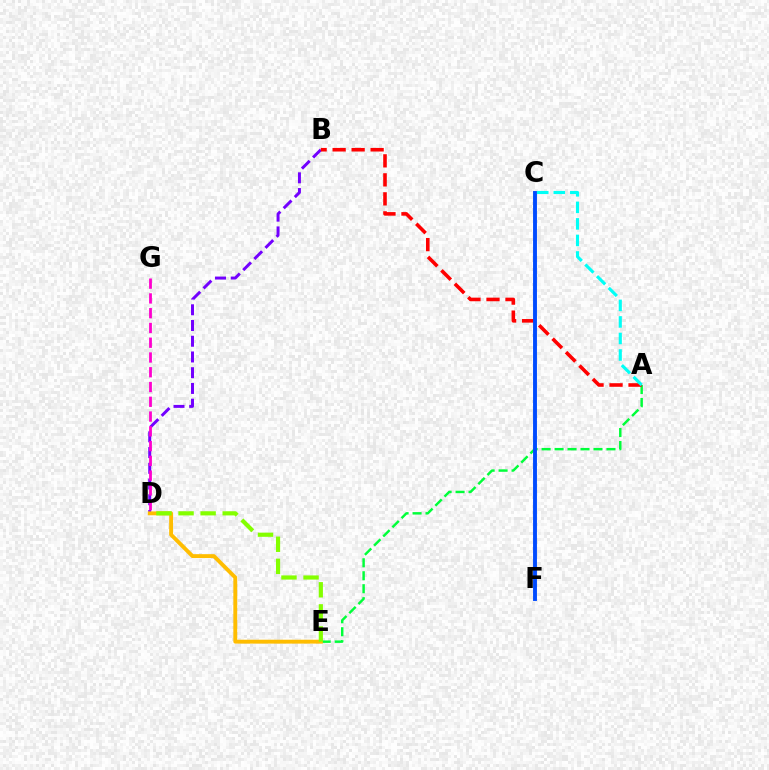{('B', 'D'): [{'color': '#7200ff', 'line_style': 'dashed', 'thickness': 2.14}], ('A', 'E'): [{'color': '#00ff39', 'line_style': 'dashed', 'thickness': 1.76}], ('A', 'B'): [{'color': '#ff0000', 'line_style': 'dashed', 'thickness': 2.58}], ('D', 'E'): [{'color': '#ffbd00', 'line_style': 'solid', 'thickness': 2.8}, {'color': '#84ff00', 'line_style': 'dashed', 'thickness': 3.0}], ('C', 'F'): [{'color': '#004bff', 'line_style': 'solid', 'thickness': 2.8}], ('D', 'G'): [{'color': '#ff00cf', 'line_style': 'dashed', 'thickness': 2.01}], ('A', 'C'): [{'color': '#00fff6', 'line_style': 'dashed', 'thickness': 2.25}]}